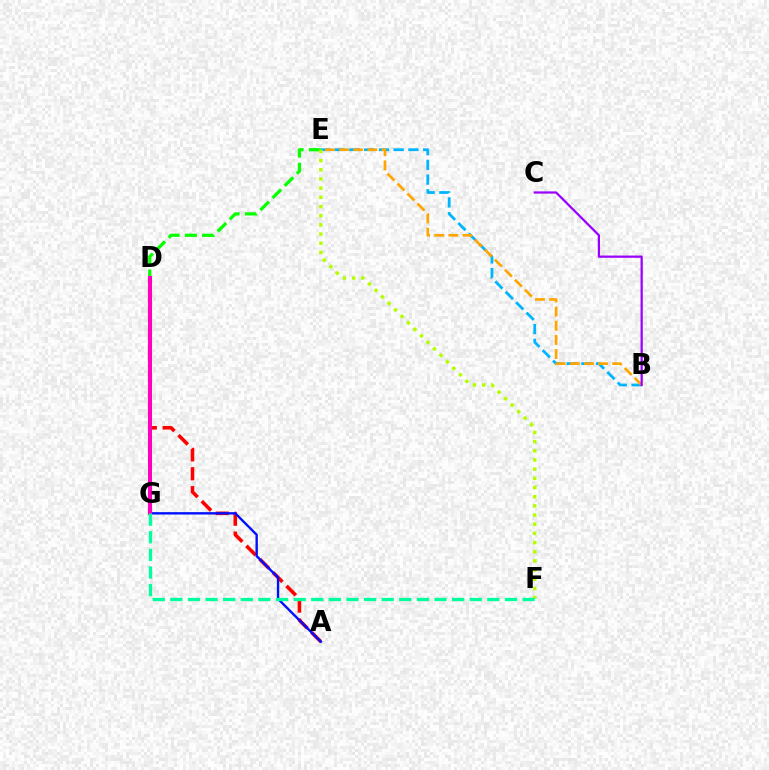{('B', 'E'): [{'color': '#00b5ff', 'line_style': 'dashed', 'thickness': 2.0}, {'color': '#ffa500', 'line_style': 'dashed', 'thickness': 1.92}], ('D', 'E'): [{'color': '#08ff00', 'line_style': 'dashed', 'thickness': 2.34}], ('A', 'D'): [{'color': '#ff0000', 'line_style': 'dashed', 'thickness': 2.57}], ('E', 'F'): [{'color': '#b3ff00', 'line_style': 'dotted', 'thickness': 2.49}], ('B', 'C'): [{'color': '#9b00ff', 'line_style': 'solid', 'thickness': 1.61}], ('A', 'G'): [{'color': '#0010ff', 'line_style': 'solid', 'thickness': 1.71}], ('D', 'G'): [{'color': '#ff00bd', 'line_style': 'solid', 'thickness': 2.91}], ('F', 'G'): [{'color': '#00ff9d', 'line_style': 'dashed', 'thickness': 2.39}]}